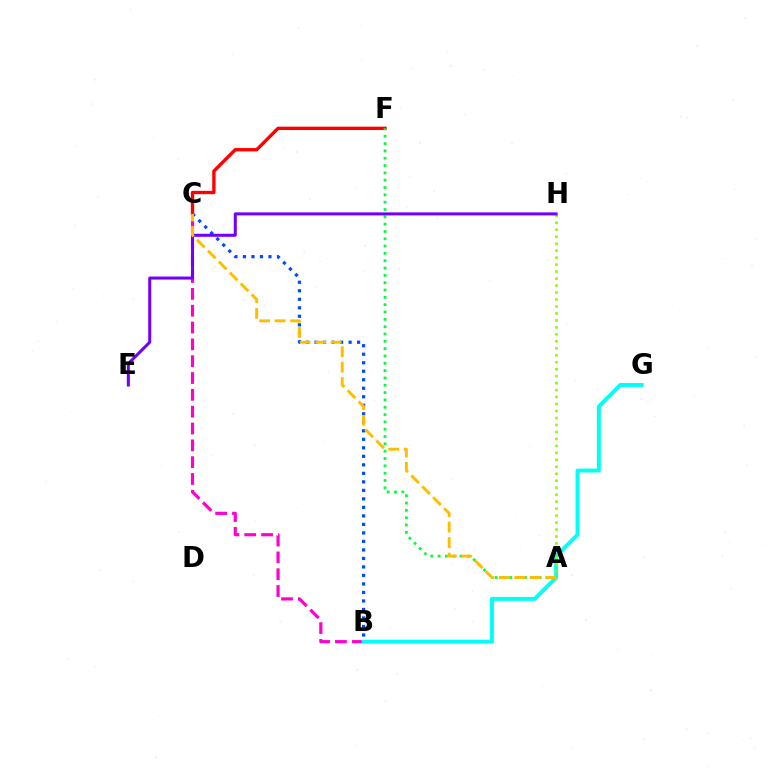{('B', 'C'): [{'color': '#ff00cf', 'line_style': 'dashed', 'thickness': 2.29}, {'color': '#004bff', 'line_style': 'dotted', 'thickness': 2.31}], ('B', 'G'): [{'color': '#00fff6', 'line_style': 'solid', 'thickness': 2.82}], ('C', 'F'): [{'color': '#ff0000', 'line_style': 'solid', 'thickness': 2.41}], ('A', 'F'): [{'color': '#00ff39', 'line_style': 'dotted', 'thickness': 1.99}], ('A', 'H'): [{'color': '#84ff00', 'line_style': 'dotted', 'thickness': 1.89}], ('E', 'H'): [{'color': '#7200ff', 'line_style': 'solid', 'thickness': 2.18}], ('A', 'C'): [{'color': '#ffbd00', 'line_style': 'dashed', 'thickness': 2.1}]}